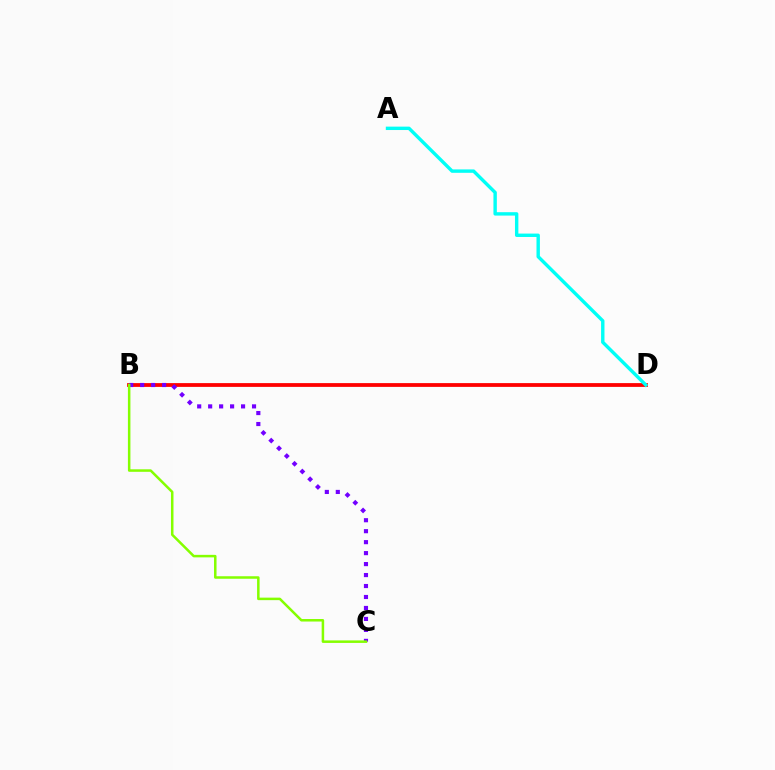{('B', 'D'): [{'color': '#ff0000', 'line_style': 'solid', 'thickness': 2.72}], ('B', 'C'): [{'color': '#7200ff', 'line_style': 'dotted', 'thickness': 2.98}, {'color': '#84ff00', 'line_style': 'solid', 'thickness': 1.81}], ('A', 'D'): [{'color': '#00fff6', 'line_style': 'solid', 'thickness': 2.45}]}